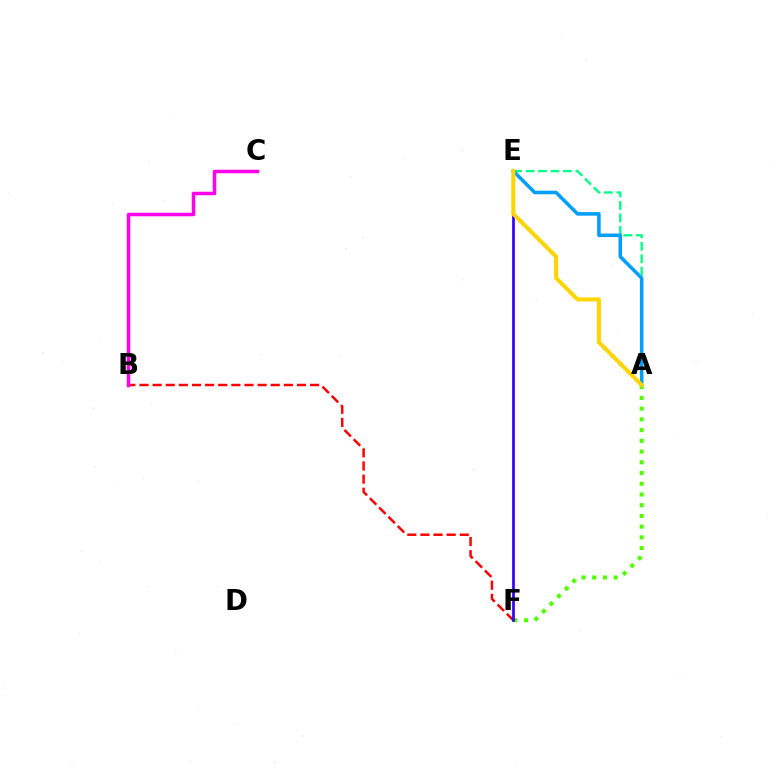{('A', 'E'): [{'color': '#00ff86', 'line_style': 'dashed', 'thickness': 1.69}, {'color': '#009eff', 'line_style': 'solid', 'thickness': 2.55}, {'color': '#ffd500', 'line_style': 'solid', 'thickness': 2.92}], ('A', 'F'): [{'color': '#4fff00', 'line_style': 'dotted', 'thickness': 2.91}], ('B', 'F'): [{'color': '#ff0000', 'line_style': 'dashed', 'thickness': 1.78}], ('E', 'F'): [{'color': '#3700ff', 'line_style': 'solid', 'thickness': 1.97}], ('B', 'C'): [{'color': '#ff00ed', 'line_style': 'solid', 'thickness': 2.51}]}